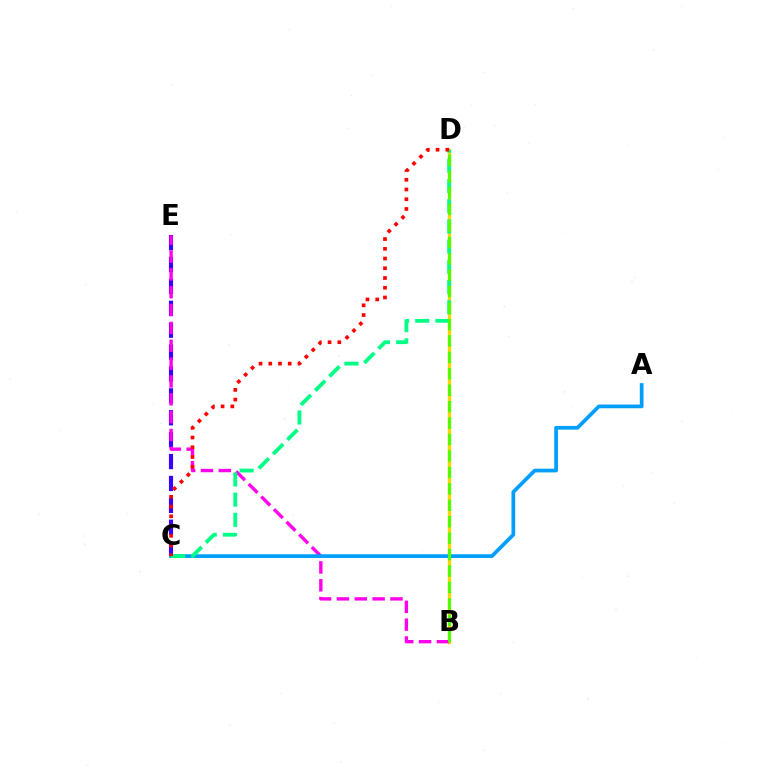{('B', 'D'): [{'color': '#ffd500', 'line_style': 'solid', 'thickness': 2.41}, {'color': '#4fff00', 'line_style': 'dashed', 'thickness': 2.23}], ('C', 'E'): [{'color': '#3700ff', 'line_style': 'dashed', 'thickness': 2.97}], ('B', 'E'): [{'color': '#ff00ed', 'line_style': 'dashed', 'thickness': 2.42}], ('A', 'C'): [{'color': '#009eff', 'line_style': 'solid', 'thickness': 2.68}], ('C', 'D'): [{'color': '#00ff86', 'line_style': 'dashed', 'thickness': 2.75}, {'color': '#ff0000', 'line_style': 'dotted', 'thickness': 2.65}]}